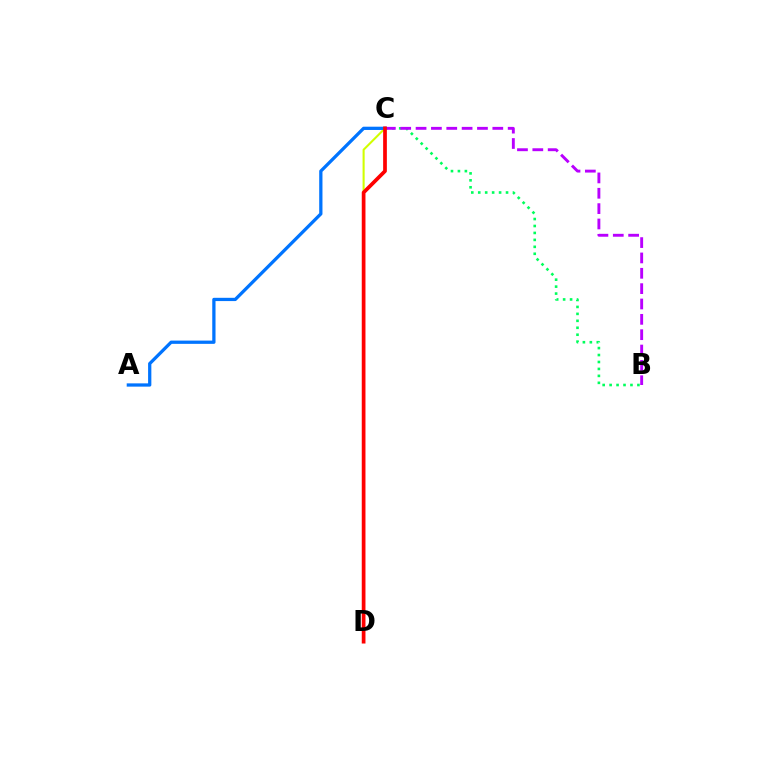{('C', 'D'): [{'color': '#d1ff00', 'line_style': 'solid', 'thickness': 1.5}, {'color': '#ff0000', 'line_style': 'solid', 'thickness': 2.68}], ('B', 'C'): [{'color': '#00ff5c', 'line_style': 'dotted', 'thickness': 1.89}, {'color': '#b900ff', 'line_style': 'dashed', 'thickness': 2.09}], ('A', 'C'): [{'color': '#0074ff', 'line_style': 'solid', 'thickness': 2.35}]}